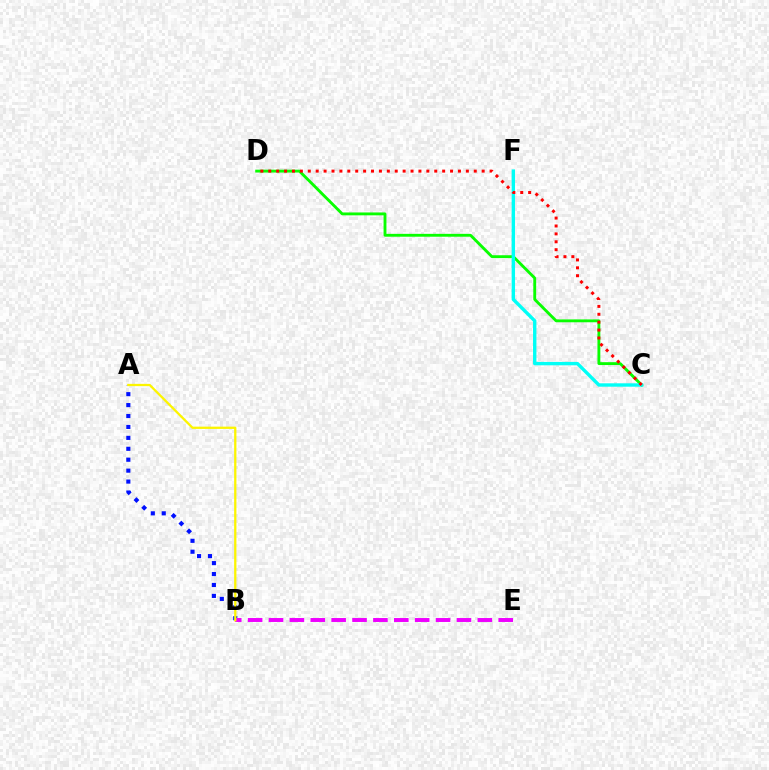{('A', 'B'): [{'color': '#0010ff', 'line_style': 'dotted', 'thickness': 2.97}, {'color': '#fcf500', 'line_style': 'solid', 'thickness': 1.64}], ('B', 'E'): [{'color': '#ee00ff', 'line_style': 'dashed', 'thickness': 2.84}], ('C', 'D'): [{'color': '#08ff00', 'line_style': 'solid', 'thickness': 2.06}, {'color': '#ff0000', 'line_style': 'dotted', 'thickness': 2.15}], ('C', 'F'): [{'color': '#00fff6', 'line_style': 'solid', 'thickness': 2.44}]}